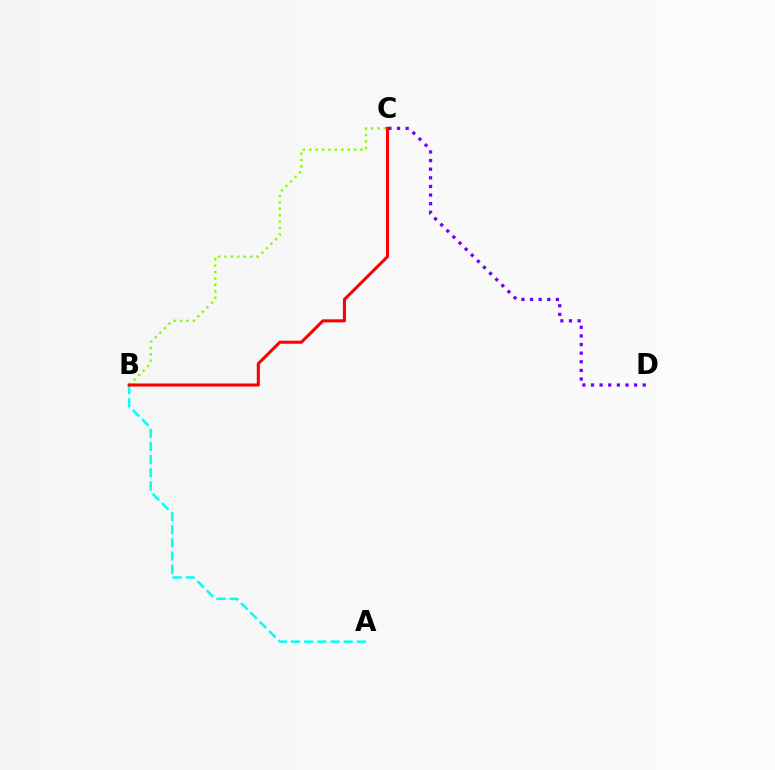{('B', 'C'): [{'color': '#84ff00', 'line_style': 'dotted', 'thickness': 1.74}, {'color': '#ff0000', 'line_style': 'solid', 'thickness': 2.21}], ('A', 'B'): [{'color': '#00fff6', 'line_style': 'dashed', 'thickness': 1.79}], ('C', 'D'): [{'color': '#7200ff', 'line_style': 'dotted', 'thickness': 2.34}]}